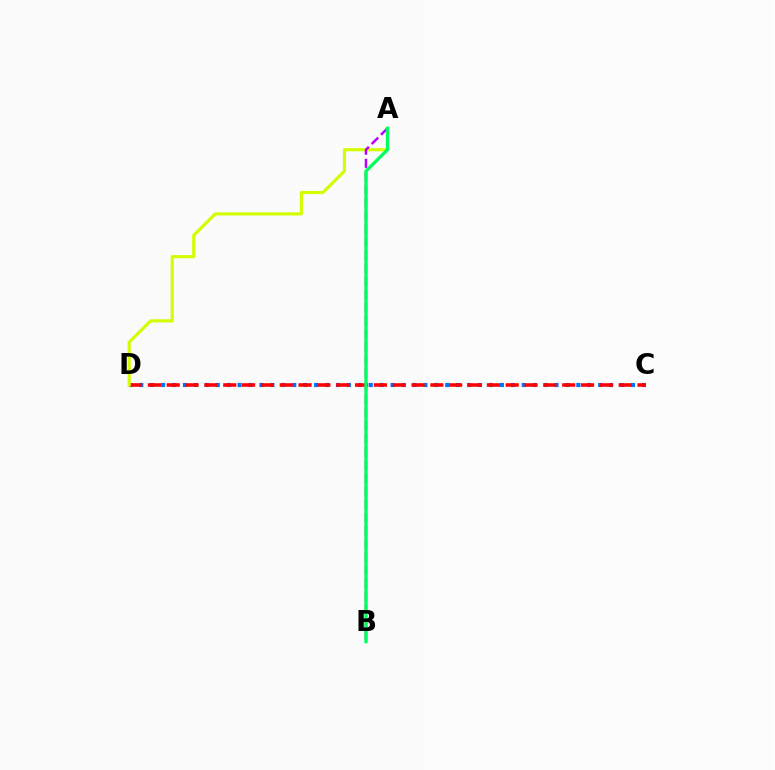{('C', 'D'): [{'color': '#0074ff', 'line_style': 'dotted', 'thickness': 2.97}, {'color': '#ff0000', 'line_style': 'dashed', 'thickness': 2.56}], ('A', 'D'): [{'color': '#d1ff00', 'line_style': 'solid', 'thickness': 2.27}], ('A', 'B'): [{'color': '#b900ff', 'line_style': 'dashed', 'thickness': 1.78}, {'color': '#00ff5c', 'line_style': 'solid', 'thickness': 2.34}]}